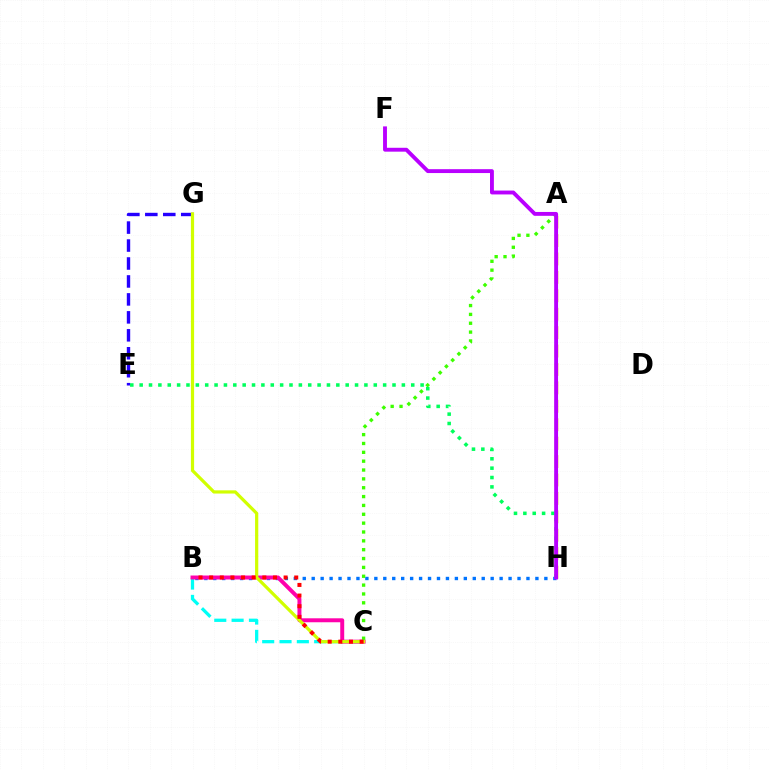{('B', 'C'): [{'color': '#00fff6', 'line_style': 'dashed', 'thickness': 2.35}, {'color': '#ff00ac', 'line_style': 'solid', 'thickness': 2.85}, {'color': '#ff0000', 'line_style': 'dotted', 'thickness': 2.89}], ('E', 'G'): [{'color': '#2500ff', 'line_style': 'dashed', 'thickness': 2.44}], ('B', 'H'): [{'color': '#0074ff', 'line_style': 'dotted', 'thickness': 2.43}], ('C', 'G'): [{'color': '#d1ff00', 'line_style': 'solid', 'thickness': 2.31}], ('A', 'C'): [{'color': '#3dff00', 'line_style': 'dotted', 'thickness': 2.41}], ('A', 'H'): [{'color': '#ff9400', 'line_style': 'dashed', 'thickness': 2.5}], ('E', 'H'): [{'color': '#00ff5c', 'line_style': 'dotted', 'thickness': 2.54}], ('F', 'H'): [{'color': '#b900ff', 'line_style': 'solid', 'thickness': 2.79}]}